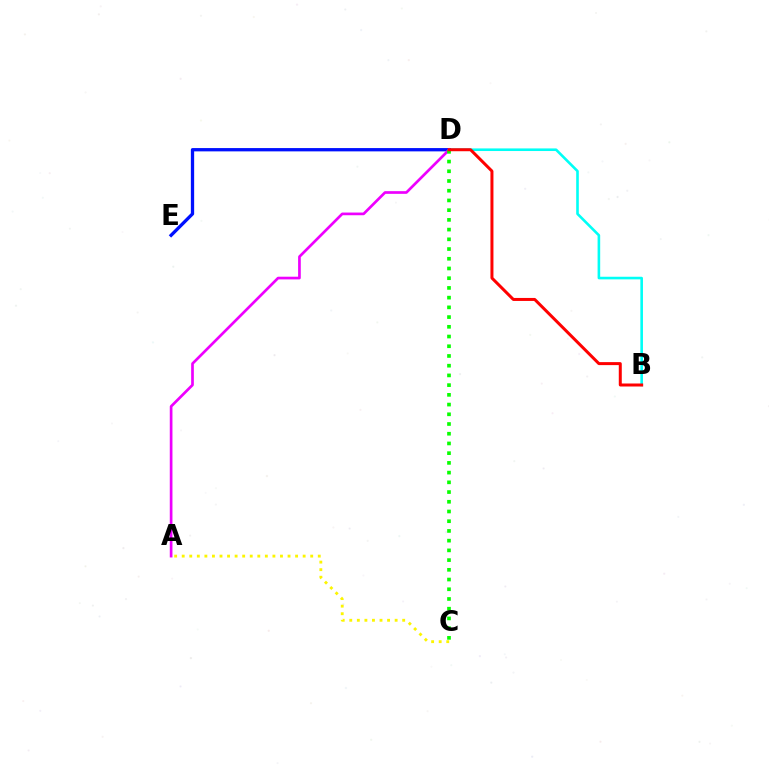{('B', 'D'): [{'color': '#00fff6', 'line_style': 'solid', 'thickness': 1.88}, {'color': '#ff0000', 'line_style': 'solid', 'thickness': 2.16}], ('D', 'E'): [{'color': '#0010ff', 'line_style': 'solid', 'thickness': 2.37}], ('A', 'D'): [{'color': '#ee00ff', 'line_style': 'solid', 'thickness': 1.93}], ('C', 'D'): [{'color': '#08ff00', 'line_style': 'dotted', 'thickness': 2.64}], ('A', 'C'): [{'color': '#fcf500', 'line_style': 'dotted', 'thickness': 2.05}]}